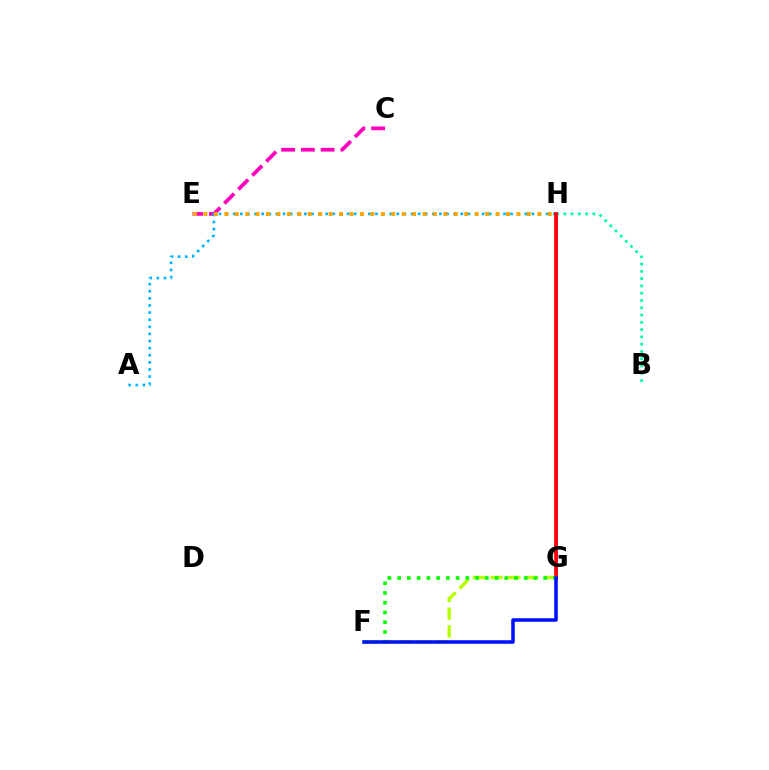{('C', 'E'): [{'color': '#ff00bd', 'line_style': 'dashed', 'thickness': 2.69}], ('A', 'H'): [{'color': '#00b5ff', 'line_style': 'dotted', 'thickness': 1.93}], ('B', 'H'): [{'color': '#00ff9d', 'line_style': 'dotted', 'thickness': 1.98}], ('G', 'H'): [{'color': '#9b00ff', 'line_style': 'solid', 'thickness': 1.82}, {'color': '#ff0000', 'line_style': 'solid', 'thickness': 2.64}], ('E', 'H'): [{'color': '#ffa500', 'line_style': 'dotted', 'thickness': 2.84}], ('F', 'G'): [{'color': '#b3ff00', 'line_style': 'dashed', 'thickness': 2.41}, {'color': '#08ff00', 'line_style': 'dotted', 'thickness': 2.64}, {'color': '#0010ff', 'line_style': 'solid', 'thickness': 2.55}]}